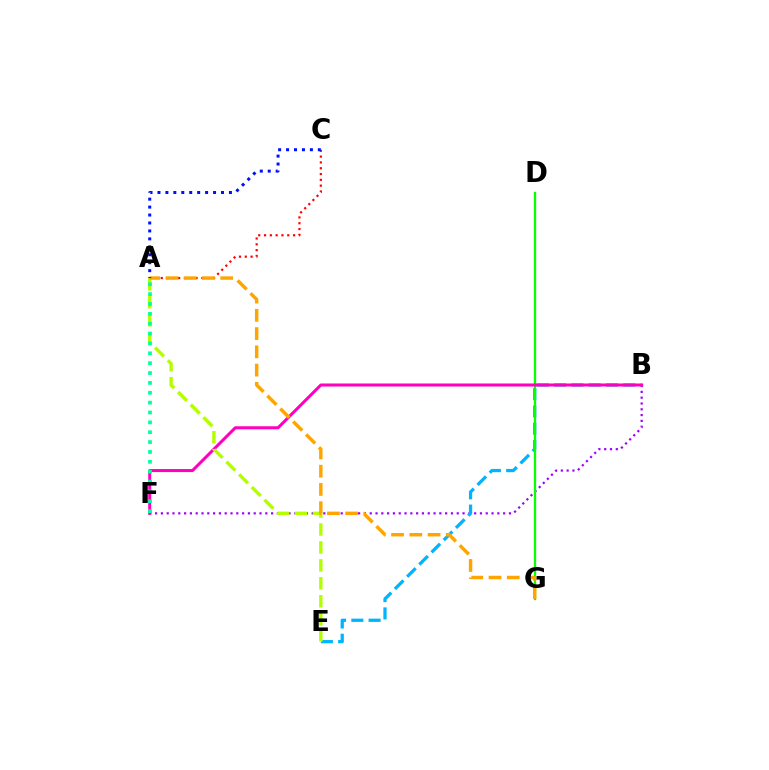{('A', 'C'): [{'color': '#ff0000', 'line_style': 'dotted', 'thickness': 1.58}, {'color': '#0010ff', 'line_style': 'dotted', 'thickness': 2.16}], ('B', 'F'): [{'color': '#9b00ff', 'line_style': 'dotted', 'thickness': 1.58}, {'color': '#ff00bd', 'line_style': 'solid', 'thickness': 2.18}], ('B', 'E'): [{'color': '#00b5ff', 'line_style': 'dashed', 'thickness': 2.35}], ('D', 'G'): [{'color': '#08ff00', 'line_style': 'solid', 'thickness': 1.65}], ('A', 'E'): [{'color': '#b3ff00', 'line_style': 'dashed', 'thickness': 2.44}], ('A', 'G'): [{'color': '#ffa500', 'line_style': 'dashed', 'thickness': 2.48}], ('A', 'F'): [{'color': '#00ff9d', 'line_style': 'dotted', 'thickness': 2.68}]}